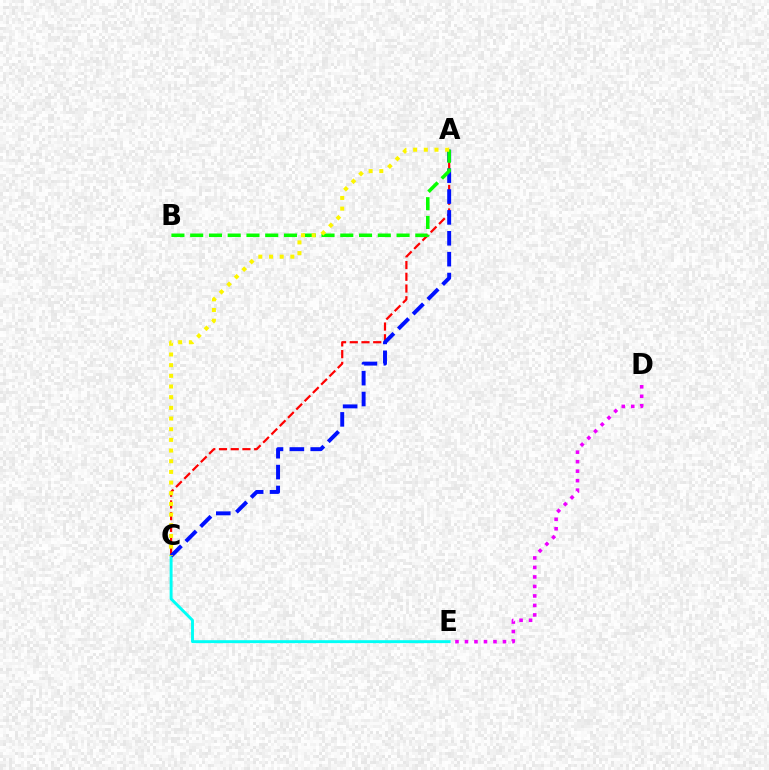{('D', 'E'): [{'color': '#ee00ff', 'line_style': 'dotted', 'thickness': 2.58}], ('C', 'E'): [{'color': '#00fff6', 'line_style': 'solid', 'thickness': 2.11}], ('A', 'C'): [{'color': '#ff0000', 'line_style': 'dashed', 'thickness': 1.59}, {'color': '#0010ff', 'line_style': 'dashed', 'thickness': 2.84}, {'color': '#fcf500', 'line_style': 'dotted', 'thickness': 2.9}], ('A', 'B'): [{'color': '#08ff00', 'line_style': 'dashed', 'thickness': 2.55}]}